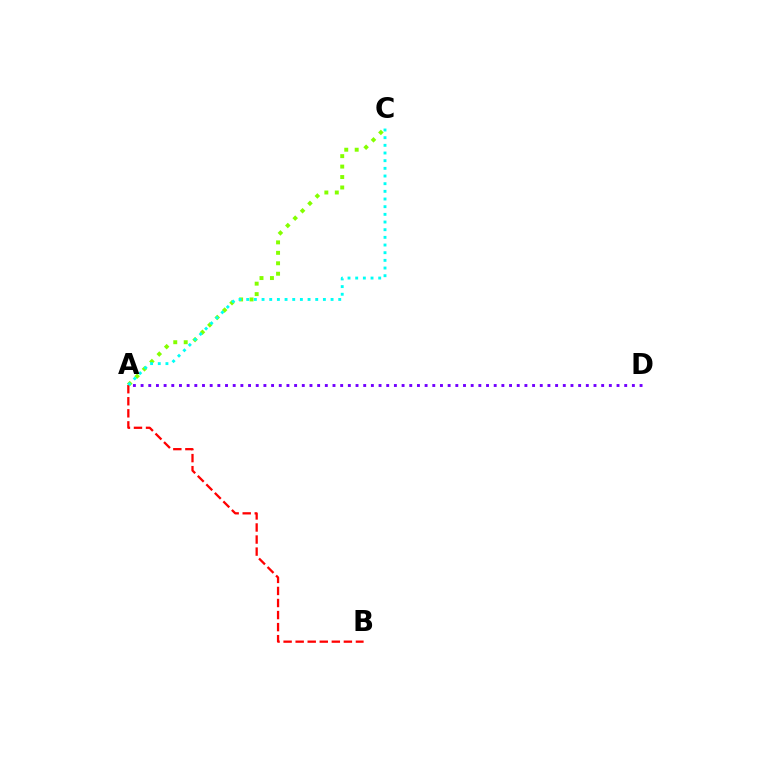{('A', 'D'): [{'color': '#7200ff', 'line_style': 'dotted', 'thickness': 2.09}], ('A', 'C'): [{'color': '#84ff00', 'line_style': 'dotted', 'thickness': 2.84}, {'color': '#00fff6', 'line_style': 'dotted', 'thickness': 2.08}], ('A', 'B'): [{'color': '#ff0000', 'line_style': 'dashed', 'thickness': 1.64}]}